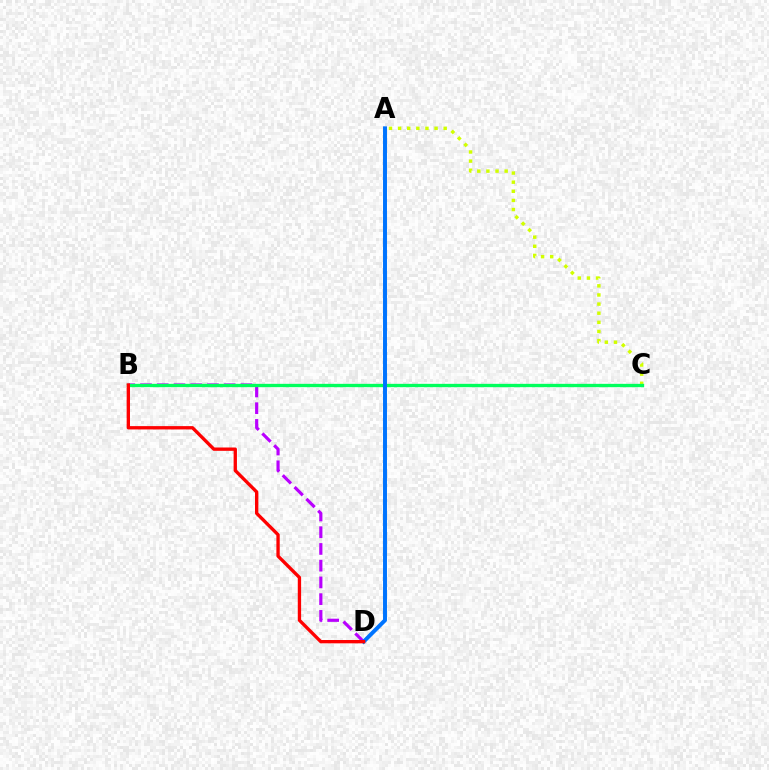{('B', 'D'): [{'color': '#b900ff', 'line_style': 'dashed', 'thickness': 2.27}, {'color': '#ff0000', 'line_style': 'solid', 'thickness': 2.4}], ('A', 'C'): [{'color': '#d1ff00', 'line_style': 'dotted', 'thickness': 2.48}], ('B', 'C'): [{'color': '#00ff5c', 'line_style': 'solid', 'thickness': 2.39}], ('A', 'D'): [{'color': '#0074ff', 'line_style': 'solid', 'thickness': 2.85}]}